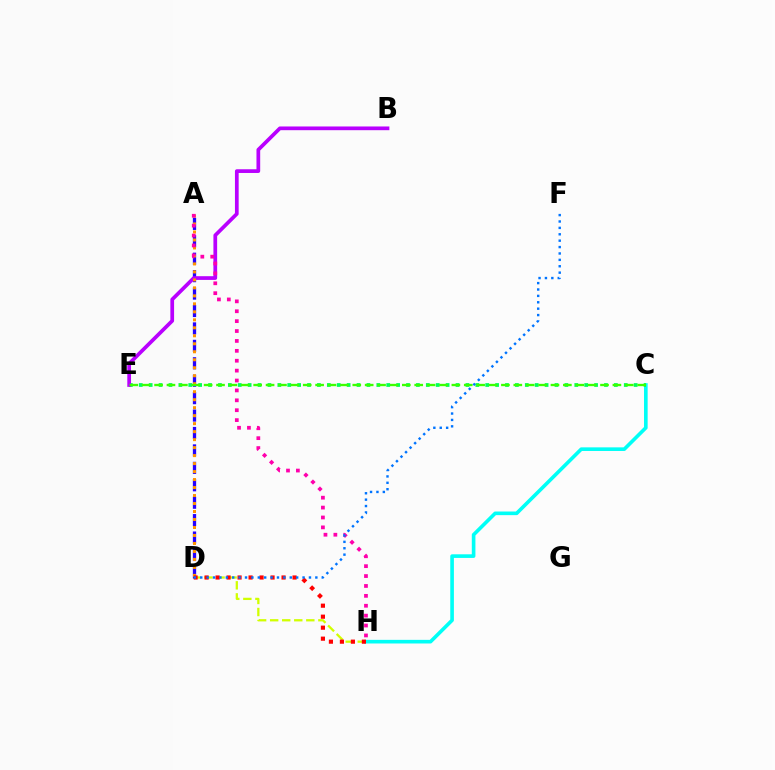{('C', 'H'): [{'color': '#00fff6', 'line_style': 'solid', 'thickness': 2.61}], ('D', 'H'): [{'color': '#d1ff00', 'line_style': 'dashed', 'thickness': 1.64}, {'color': '#ff0000', 'line_style': 'dotted', 'thickness': 2.99}], ('C', 'E'): [{'color': '#00ff5c', 'line_style': 'dotted', 'thickness': 2.69}, {'color': '#3dff00', 'line_style': 'dashed', 'thickness': 1.68}], ('A', 'D'): [{'color': '#2500ff', 'line_style': 'dashed', 'thickness': 2.37}, {'color': '#ff9400', 'line_style': 'dotted', 'thickness': 2.17}], ('B', 'E'): [{'color': '#b900ff', 'line_style': 'solid', 'thickness': 2.68}], ('A', 'H'): [{'color': '#ff00ac', 'line_style': 'dotted', 'thickness': 2.69}], ('D', 'F'): [{'color': '#0074ff', 'line_style': 'dotted', 'thickness': 1.74}]}